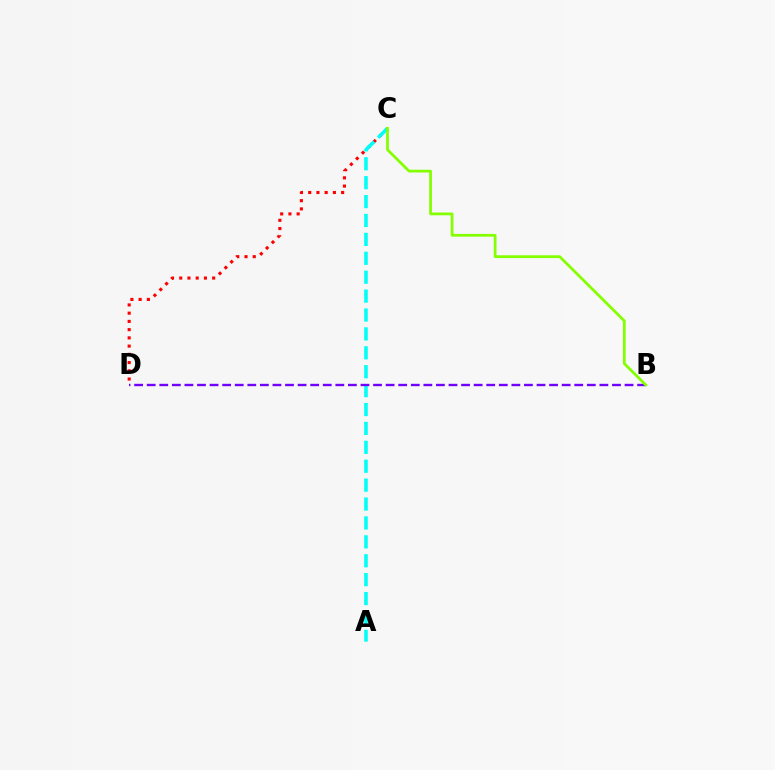{('C', 'D'): [{'color': '#ff0000', 'line_style': 'dotted', 'thickness': 2.24}], ('A', 'C'): [{'color': '#00fff6', 'line_style': 'dashed', 'thickness': 2.57}], ('B', 'D'): [{'color': '#7200ff', 'line_style': 'dashed', 'thickness': 1.71}], ('B', 'C'): [{'color': '#84ff00', 'line_style': 'solid', 'thickness': 1.98}]}